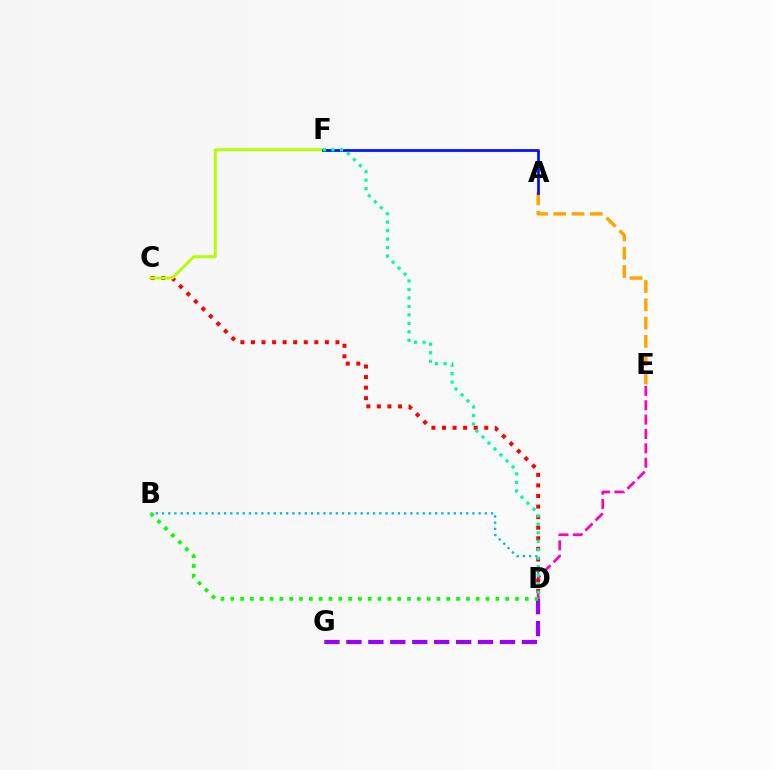{('A', 'E'): [{'color': '#ffa500', 'line_style': 'dashed', 'thickness': 2.48}], ('B', 'D'): [{'color': '#00b5ff', 'line_style': 'dotted', 'thickness': 1.69}, {'color': '#08ff00', 'line_style': 'dotted', 'thickness': 2.67}], ('D', 'E'): [{'color': '#ff00bd', 'line_style': 'dashed', 'thickness': 1.95}], ('C', 'D'): [{'color': '#ff0000', 'line_style': 'dotted', 'thickness': 2.87}], ('C', 'F'): [{'color': '#b3ff00', 'line_style': 'solid', 'thickness': 2.08}], ('A', 'F'): [{'color': '#0010ff', 'line_style': 'solid', 'thickness': 1.97}], ('D', 'F'): [{'color': '#00ff9d', 'line_style': 'dotted', 'thickness': 2.3}], ('D', 'G'): [{'color': '#9b00ff', 'line_style': 'dashed', 'thickness': 2.98}]}